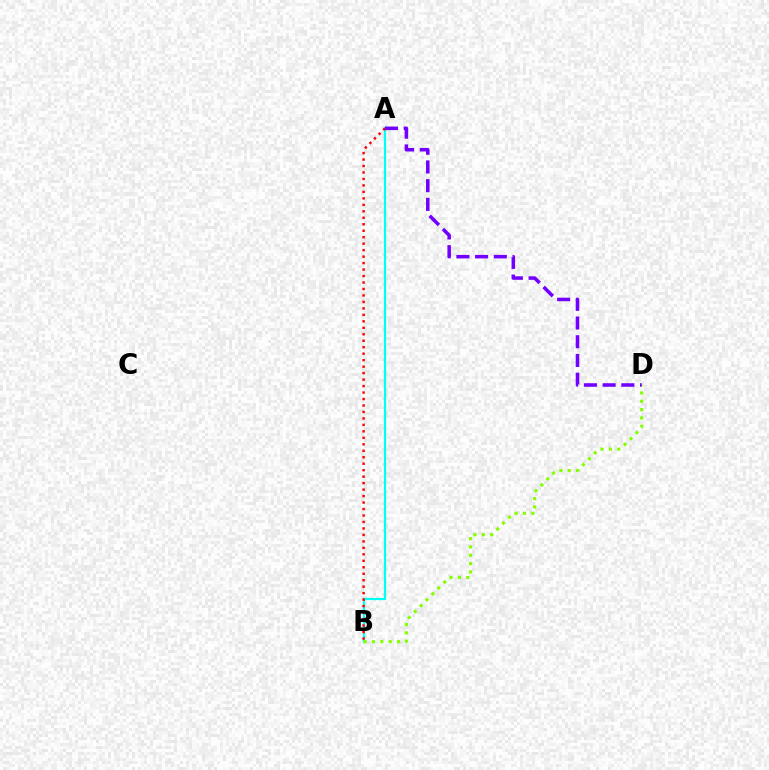{('A', 'B'): [{'color': '#00fff6', 'line_style': 'solid', 'thickness': 1.6}, {'color': '#ff0000', 'line_style': 'dotted', 'thickness': 1.76}], ('B', 'D'): [{'color': '#84ff00', 'line_style': 'dotted', 'thickness': 2.26}], ('A', 'D'): [{'color': '#7200ff', 'line_style': 'dashed', 'thickness': 2.54}]}